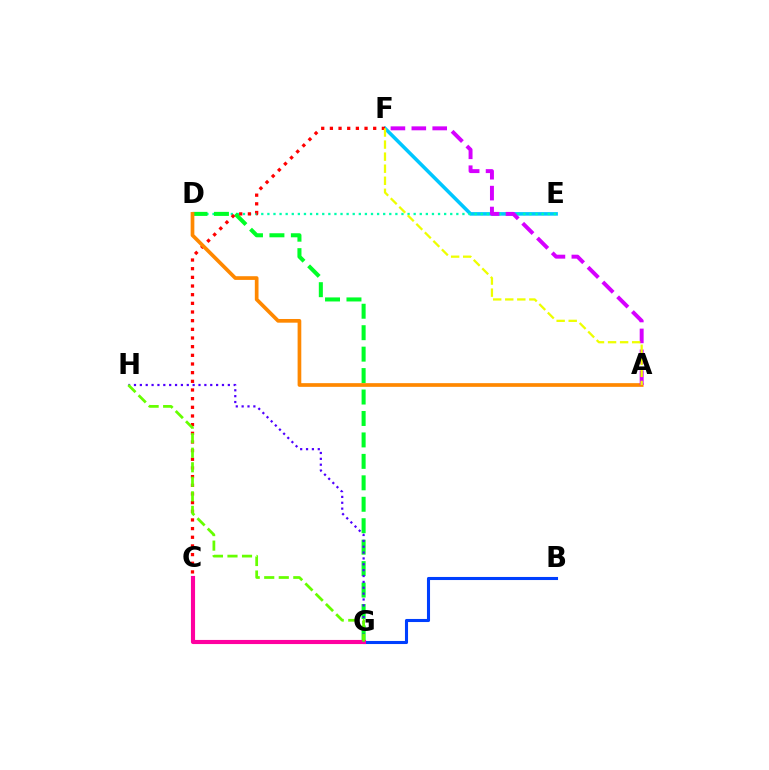{('E', 'F'): [{'color': '#00c7ff', 'line_style': 'solid', 'thickness': 2.56}], ('D', 'E'): [{'color': '#00ffaf', 'line_style': 'dotted', 'thickness': 1.66}], ('D', 'G'): [{'color': '#00ff27', 'line_style': 'dashed', 'thickness': 2.91}], ('B', 'G'): [{'color': '#003fff', 'line_style': 'solid', 'thickness': 2.21}], ('C', 'F'): [{'color': '#ff0000', 'line_style': 'dotted', 'thickness': 2.35}], ('C', 'G'): [{'color': '#ff00a0', 'line_style': 'solid', 'thickness': 2.97}], ('G', 'H'): [{'color': '#4f00ff', 'line_style': 'dotted', 'thickness': 1.59}, {'color': '#66ff00', 'line_style': 'dashed', 'thickness': 1.97}], ('A', 'D'): [{'color': '#ff8800', 'line_style': 'solid', 'thickness': 2.66}], ('A', 'F'): [{'color': '#d600ff', 'line_style': 'dashed', 'thickness': 2.84}, {'color': '#eeff00', 'line_style': 'dashed', 'thickness': 1.64}]}